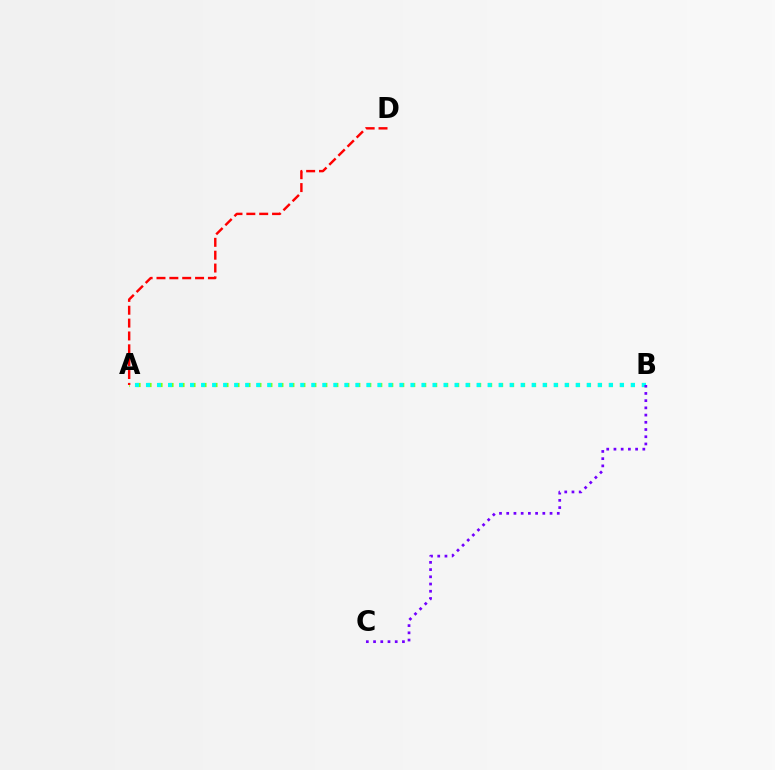{('A', 'B'): [{'color': '#84ff00', 'line_style': 'dotted', 'thickness': 2.99}, {'color': '#00fff6', 'line_style': 'dotted', 'thickness': 2.99}], ('A', 'D'): [{'color': '#ff0000', 'line_style': 'dashed', 'thickness': 1.75}], ('B', 'C'): [{'color': '#7200ff', 'line_style': 'dotted', 'thickness': 1.96}]}